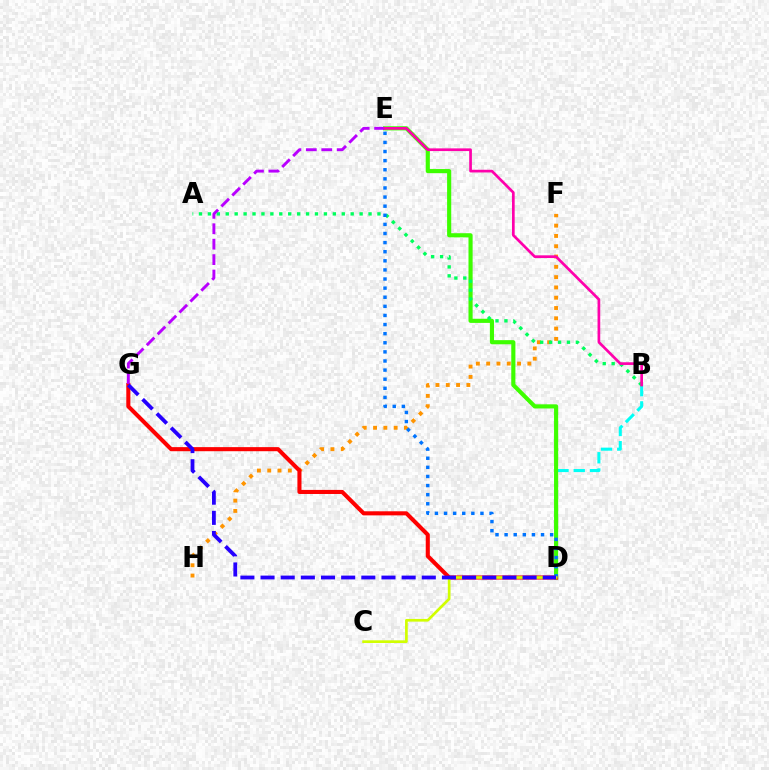{('B', 'D'): [{'color': '#00fff6', 'line_style': 'dashed', 'thickness': 2.2}], ('D', 'E'): [{'color': '#3dff00', 'line_style': 'solid', 'thickness': 2.97}, {'color': '#0074ff', 'line_style': 'dotted', 'thickness': 2.47}], ('F', 'H'): [{'color': '#ff9400', 'line_style': 'dotted', 'thickness': 2.8}], ('D', 'G'): [{'color': '#ff0000', 'line_style': 'solid', 'thickness': 2.94}, {'color': '#2500ff', 'line_style': 'dashed', 'thickness': 2.74}], ('A', 'B'): [{'color': '#00ff5c', 'line_style': 'dotted', 'thickness': 2.42}], ('E', 'G'): [{'color': '#b900ff', 'line_style': 'dashed', 'thickness': 2.1}], ('B', 'E'): [{'color': '#ff00ac', 'line_style': 'solid', 'thickness': 1.94}], ('C', 'D'): [{'color': '#d1ff00', 'line_style': 'solid', 'thickness': 1.94}]}